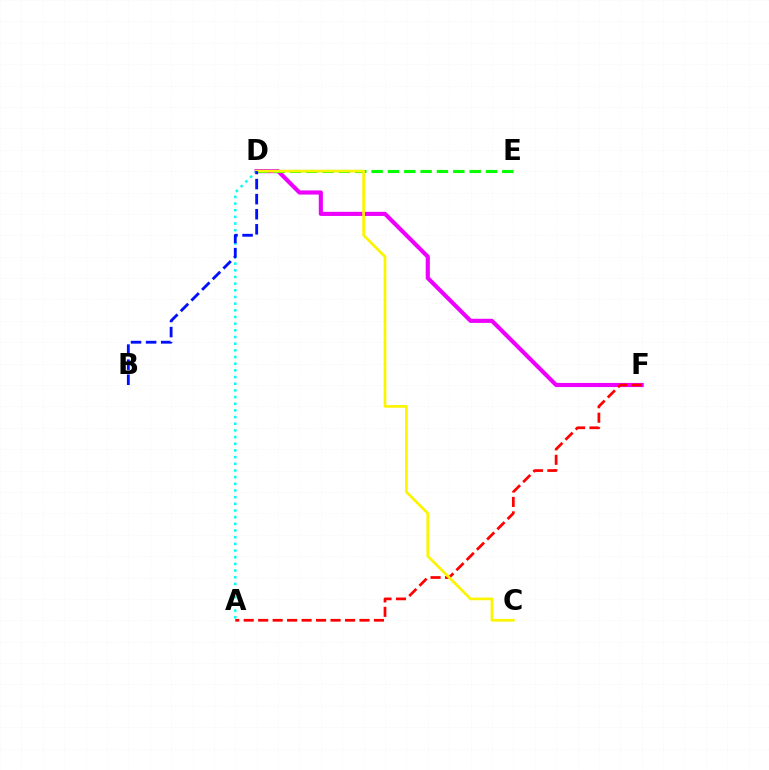{('D', 'F'): [{'color': '#ee00ff', 'line_style': 'solid', 'thickness': 2.97}], ('A', 'F'): [{'color': '#ff0000', 'line_style': 'dashed', 'thickness': 1.97}], ('A', 'D'): [{'color': '#00fff6', 'line_style': 'dotted', 'thickness': 1.81}], ('D', 'E'): [{'color': '#08ff00', 'line_style': 'dashed', 'thickness': 2.22}], ('C', 'D'): [{'color': '#fcf500', 'line_style': 'solid', 'thickness': 1.94}], ('B', 'D'): [{'color': '#0010ff', 'line_style': 'dashed', 'thickness': 2.05}]}